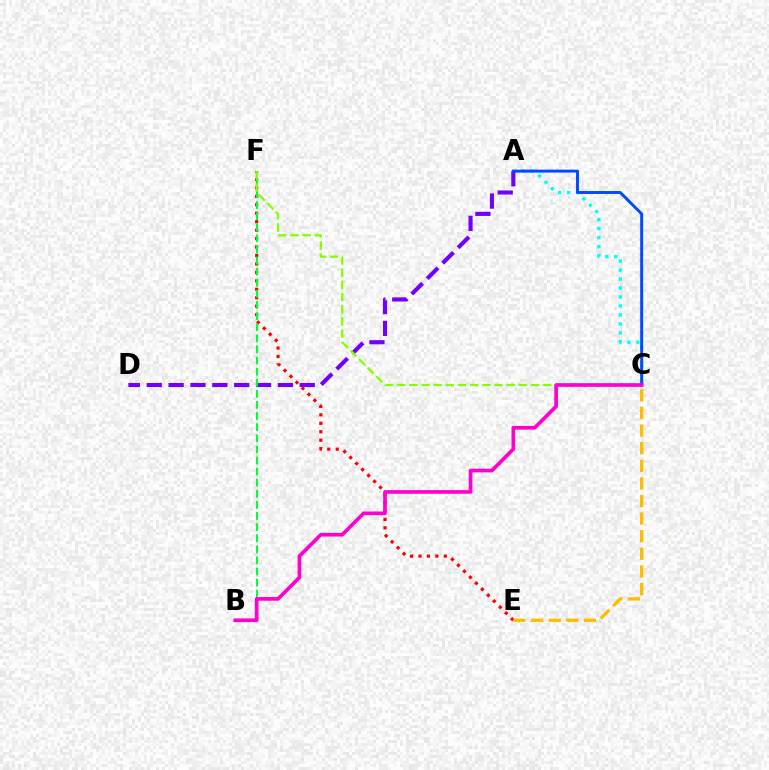{('A', 'C'): [{'color': '#00fff6', 'line_style': 'dotted', 'thickness': 2.44}, {'color': '#004bff', 'line_style': 'solid', 'thickness': 2.13}], ('E', 'F'): [{'color': '#ff0000', 'line_style': 'dotted', 'thickness': 2.3}], ('A', 'D'): [{'color': '#7200ff', 'line_style': 'dashed', 'thickness': 2.97}], ('B', 'F'): [{'color': '#00ff39', 'line_style': 'dashed', 'thickness': 1.51}], ('C', 'F'): [{'color': '#84ff00', 'line_style': 'dashed', 'thickness': 1.65}], ('C', 'E'): [{'color': '#ffbd00', 'line_style': 'dashed', 'thickness': 2.39}], ('B', 'C'): [{'color': '#ff00cf', 'line_style': 'solid', 'thickness': 2.65}]}